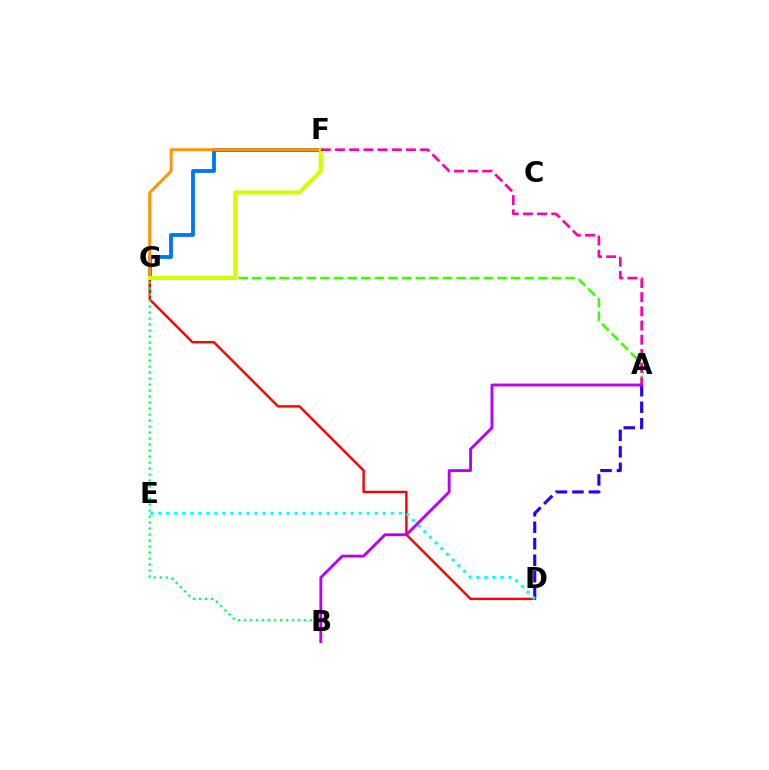{('D', 'G'): [{'color': '#ff0000', 'line_style': 'solid', 'thickness': 1.75}], ('B', 'G'): [{'color': '#00ff5c', 'line_style': 'dotted', 'thickness': 1.63}], ('A', 'D'): [{'color': '#2500ff', 'line_style': 'dashed', 'thickness': 2.24}], ('F', 'G'): [{'color': '#0074ff', 'line_style': 'solid', 'thickness': 2.74}, {'color': '#ff9400', 'line_style': 'solid', 'thickness': 2.09}, {'color': '#d1ff00', 'line_style': 'solid', 'thickness': 2.94}], ('D', 'E'): [{'color': '#00fff6', 'line_style': 'dotted', 'thickness': 2.18}], ('A', 'G'): [{'color': '#3dff00', 'line_style': 'dashed', 'thickness': 1.85}], ('A', 'F'): [{'color': '#ff00ac', 'line_style': 'dashed', 'thickness': 1.93}], ('A', 'B'): [{'color': '#b900ff', 'line_style': 'solid', 'thickness': 2.07}]}